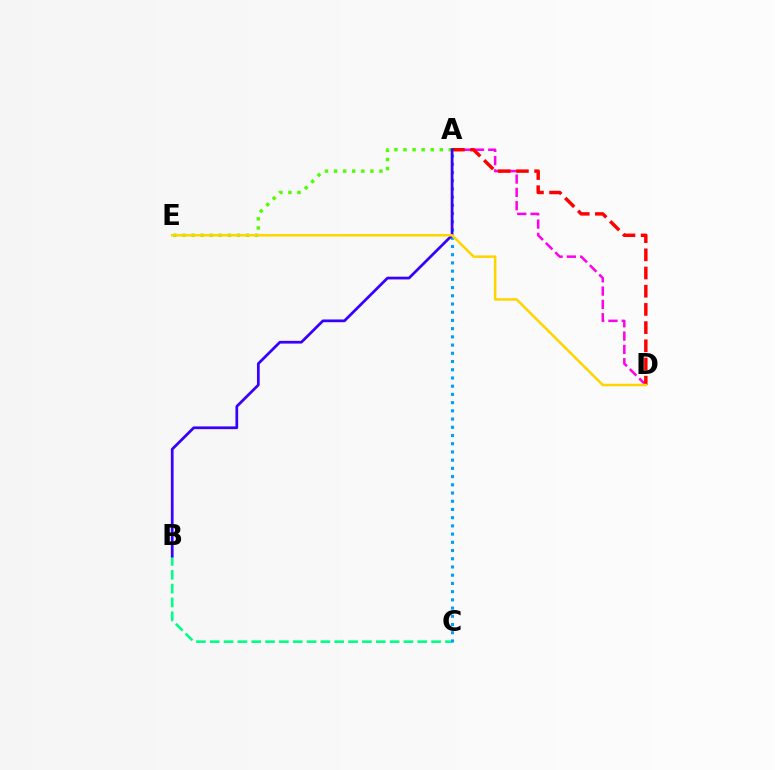{('A', 'E'): [{'color': '#4fff00', 'line_style': 'dotted', 'thickness': 2.47}], ('A', 'D'): [{'color': '#ff00ed', 'line_style': 'dashed', 'thickness': 1.81}, {'color': '#ff0000', 'line_style': 'dashed', 'thickness': 2.47}], ('B', 'C'): [{'color': '#00ff86', 'line_style': 'dashed', 'thickness': 1.88}], ('A', 'C'): [{'color': '#009eff', 'line_style': 'dotted', 'thickness': 2.23}], ('A', 'B'): [{'color': '#3700ff', 'line_style': 'solid', 'thickness': 1.97}], ('D', 'E'): [{'color': '#ffd500', 'line_style': 'solid', 'thickness': 1.81}]}